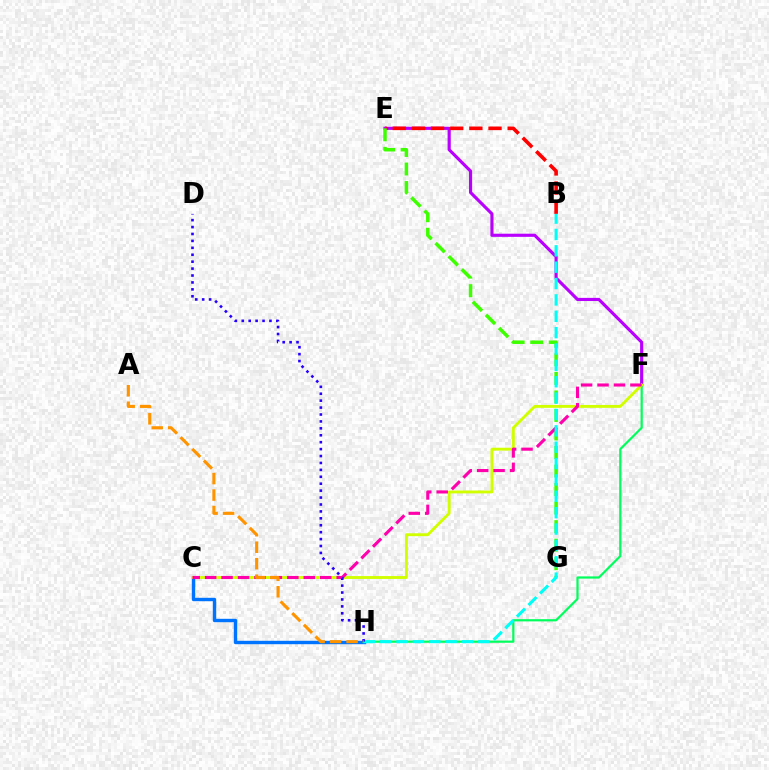{('C', 'H'): [{'color': '#0074ff', 'line_style': 'solid', 'thickness': 2.44}], ('E', 'F'): [{'color': '#b900ff', 'line_style': 'solid', 'thickness': 2.26}], ('B', 'E'): [{'color': '#ff0000', 'line_style': 'dashed', 'thickness': 2.6}], ('E', 'G'): [{'color': '#3dff00', 'line_style': 'dashed', 'thickness': 2.52}], ('F', 'H'): [{'color': '#00ff5c', 'line_style': 'solid', 'thickness': 1.6}], ('C', 'F'): [{'color': '#d1ff00', 'line_style': 'solid', 'thickness': 2.07}, {'color': '#ff00ac', 'line_style': 'dashed', 'thickness': 2.23}], ('B', 'H'): [{'color': '#00fff6', 'line_style': 'dashed', 'thickness': 2.22}], ('D', 'H'): [{'color': '#2500ff', 'line_style': 'dotted', 'thickness': 1.88}], ('A', 'H'): [{'color': '#ff9400', 'line_style': 'dashed', 'thickness': 2.24}]}